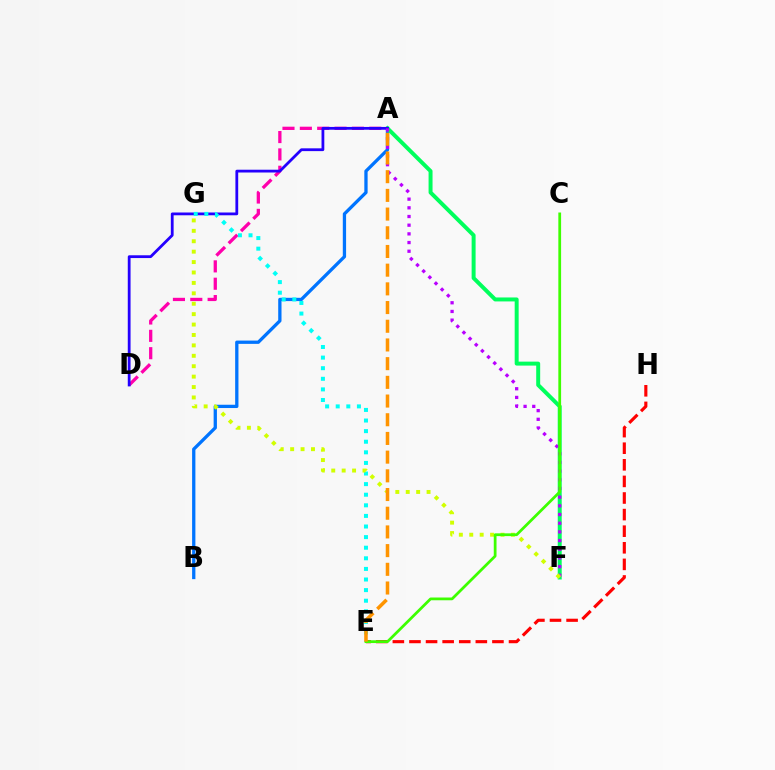{('A', 'D'): [{'color': '#ff00ac', 'line_style': 'dashed', 'thickness': 2.36}, {'color': '#2500ff', 'line_style': 'solid', 'thickness': 2.01}], ('A', 'B'): [{'color': '#0074ff', 'line_style': 'solid', 'thickness': 2.37}], ('A', 'F'): [{'color': '#00ff5c', 'line_style': 'solid', 'thickness': 2.86}, {'color': '#b900ff', 'line_style': 'dotted', 'thickness': 2.36}], ('E', 'H'): [{'color': '#ff0000', 'line_style': 'dashed', 'thickness': 2.25}], ('E', 'G'): [{'color': '#00fff6', 'line_style': 'dotted', 'thickness': 2.88}], ('F', 'G'): [{'color': '#d1ff00', 'line_style': 'dotted', 'thickness': 2.83}], ('C', 'E'): [{'color': '#3dff00', 'line_style': 'solid', 'thickness': 1.99}], ('A', 'E'): [{'color': '#ff9400', 'line_style': 'dashed', 'thickness': 2.54}]}